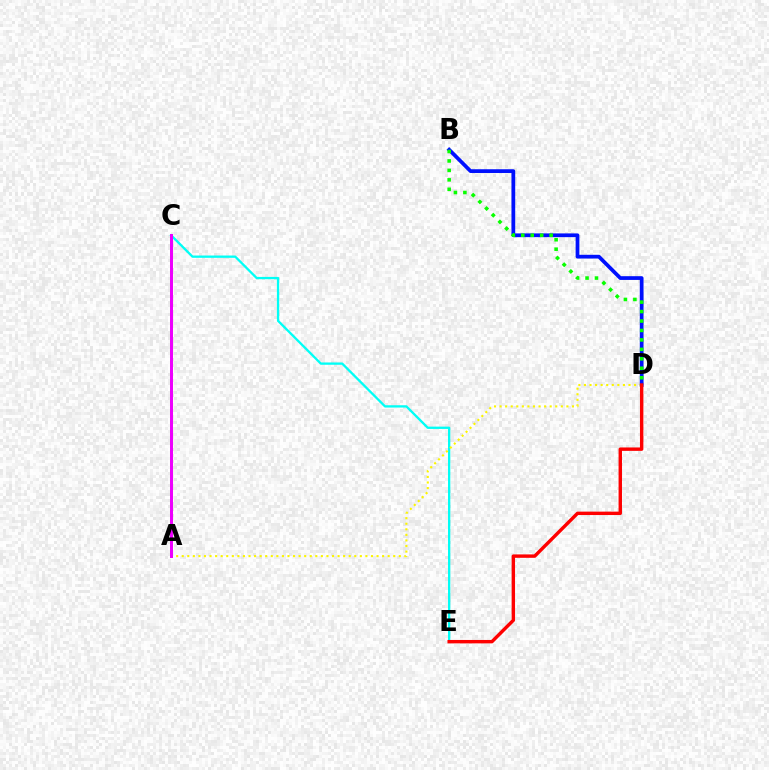{('C', 'E'): [{'color': '#00fff6', 'line_style': 'solid', 'thickness': 1.66}], ('A', 'D'): [{'color': '#fcf500', 'line_style': 'dotted', 'thickness': 1.51}], ('B', 'D'): [{'color': '#0010ff', 'line_style': 'solid', 'thickness': 2.7}, {'color': '#08ff00', 'line_style': 'dotted', 'thickness': 2.57}], ('D', 'E'): [{'color': '#ff0000', 'line_style': 'solid', 'thickness': 2.46}], ('A', 'C'): [{'color': '#ee00ff', 'line_style': 'solid', 'thickness': 2.15}]}